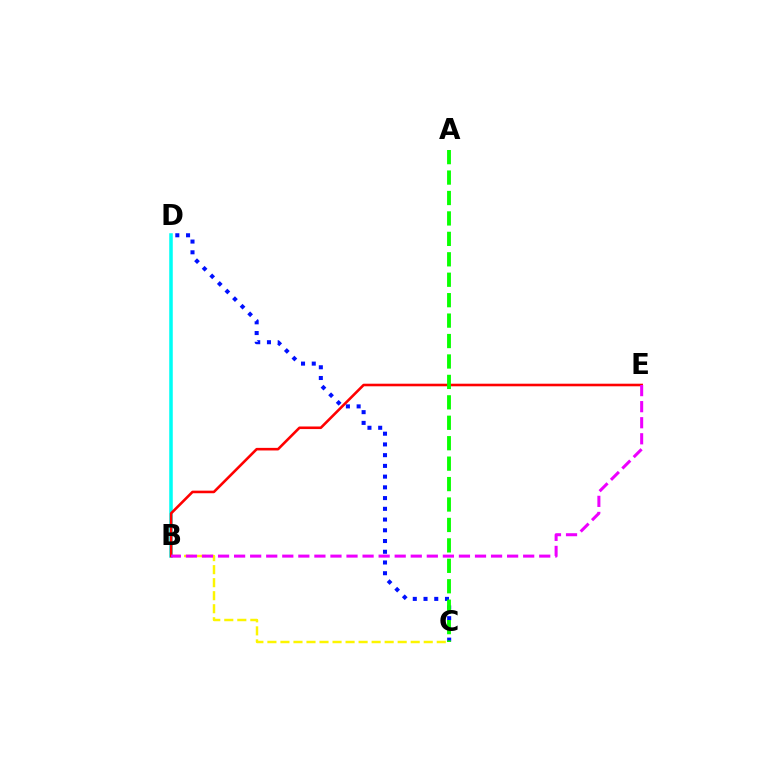{('B', 'C'): [{'color': '#fcf500', 'line_style': 'dashed', 'thickness': 1.77}], ('B', 'D'): [{'color': '#00fff6', 'line_style': 'solid', 'thickness': 2.55}], ('B', 'E'): [{'color': '#ff0000', 'line_style': 'solid', 'thickness': 1.86}, {'color': '#ee00ff', 'line_style': 'dashed', 'thickness': 2.18}], ('C', 'D'): [{'color': '#0010ff', 'line_style': 'dotted', 'thickness': 2.92}], ('A', 'C'): [{'color': '#08ff00', 'line_style': 'dashed', 'thickness': 2.78}]}